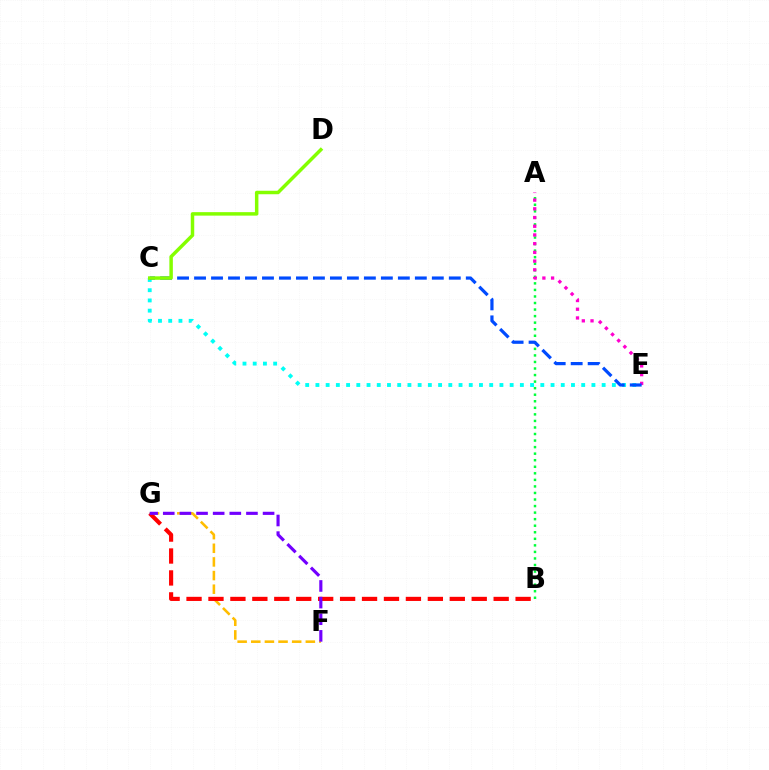{('A', 'B'): [{'color': '#00ff39', 'line_style': 'dotted', 'thickness': 1.78}], ('F', 'G'): [{'color': '#ffbd00', 'line_style': 'dashed', 'thickness': 1.85}, {'color': '#7200ff', 'line_style': 'dashed', 'thickness': 2.26}], ('A', 'E'): [{'color': '#ff00cf', 'line_style': 'dotted', 'thickness': 2.37}], ('B', 'G'): [{'color': '#ff0000', 'line_style': 'dashed', 'thickness': 2.98}], ('C', 'E'): [{'color': '#00fff6', 'line_style': 'dotted', 'thickness': 2.78}, {'color': '#004bff', 'line_style': 'dashed', 'thickness': 2.31}], ('C', 'D'): [{'color': '#84ff00', 'line_style': 'solid', 'thickness': 2.5}]}